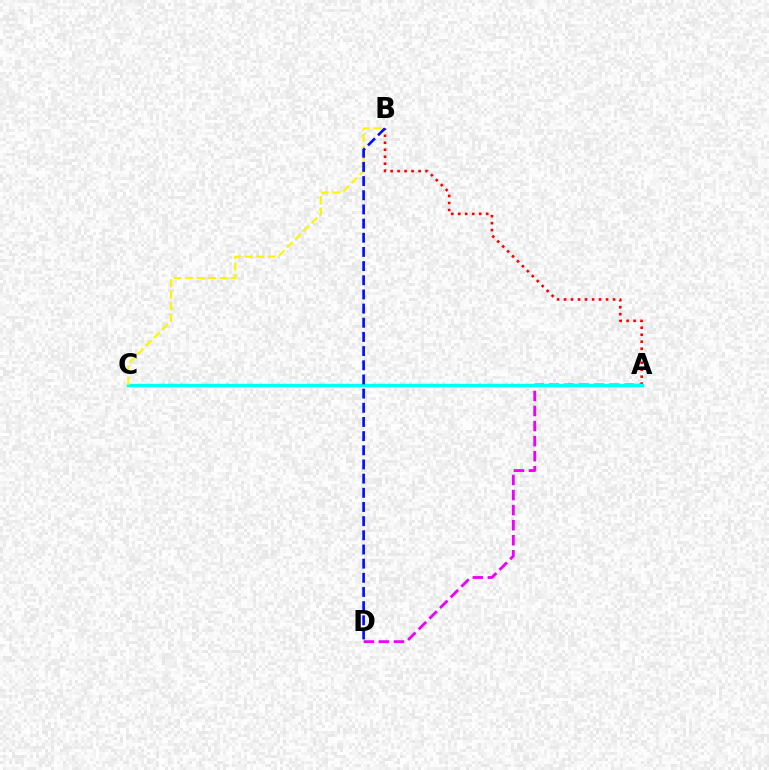{('A', 'C'): [{'color': '#08ff00', 'line_style': 'dotted', 'thickness': 2.01}, {'color': '#00fff6', 'line_style': 'solid', 'thickness': 2.48}], ('A', 'D'): [{'color': '#ee00ff', 'line_style': 'dashed', 'thickness': 2.05}], ('A', 'B'): [{'color': '#ff0000', 'line_style': 'dotted', 'thickness': 1.9}], ('B', 'C'): [{'color': '#fcf500', 'line_style': 'dashed', 'thickness': 1.57}], ('B', 'D'): [{'color': '#0010ff', 'line_style': 'dashed', 'thickness': 1.92}]}